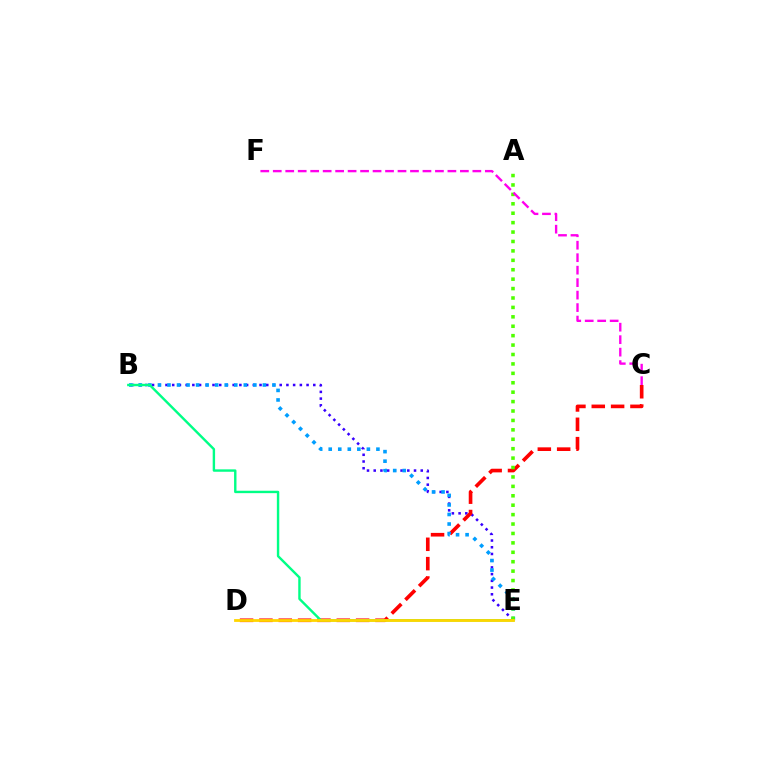{('B', 'E'): [{'color': '#3700ff', 'line_style': 'dotted', 'thickness': 1.83}, {'color': '#009eff', 'line_style': 'dotted', 'thickness': 2.59}, {'color': '#00ff86', 'line_style': 'solid', 'thickness': 1.73}], ('C', 'D'): [{'color': '#ff0000', 'line_style': 'dashed', 'thickness': 2.63}], ('A', 'E'): [{'color': '#4fff00', 'line_style': 'dotted', 'thickness': 2.56}], ('D', 'E'): [{'color': '#ffd500', 'line_style': 'solid', 'thickness': 2.02}], ('C', 'F'): [{'color': '#ff00ed', 'line_style': 'dashed', 'thickness': 1.69}]}